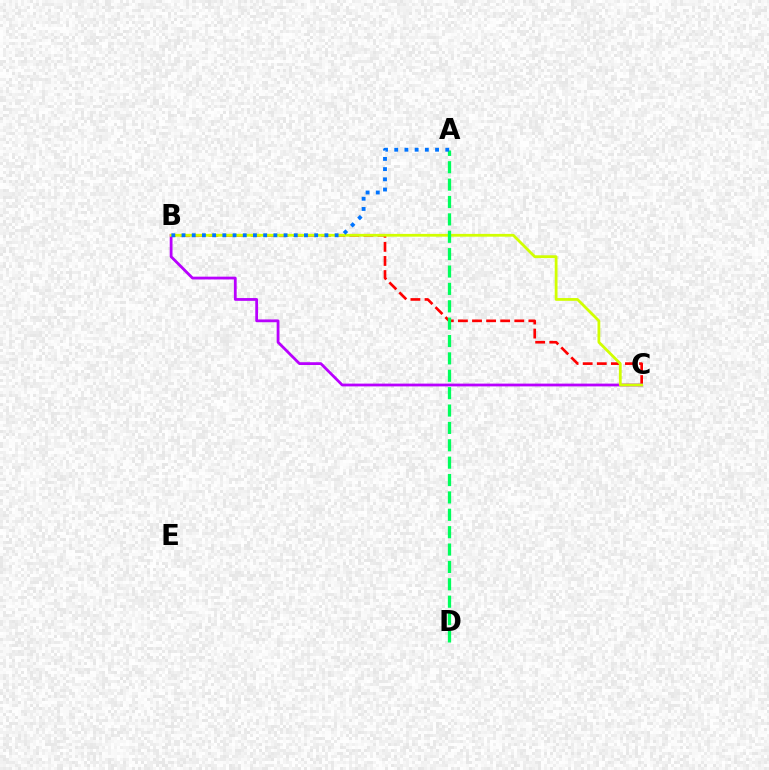{('B', 'C'): [{'color': '#ff0000', 'line_style': 'dashed', 'thickness': 1.91}, {'color': '#b900ff', 'line_style': 'solid', 'thickness': 2.01}, {'color': '#d1ff00', 'line_style': 'solid', 'thickness': 2.0}], ('A', 'D'): [{'color': '#00ff5c', 'line_style': 'dashed', 'thickness': 2.36}], ('A', 'B'): [{'color': '#0074ff', 'line_style': 'dotted', 'thickness': 2.77}]}